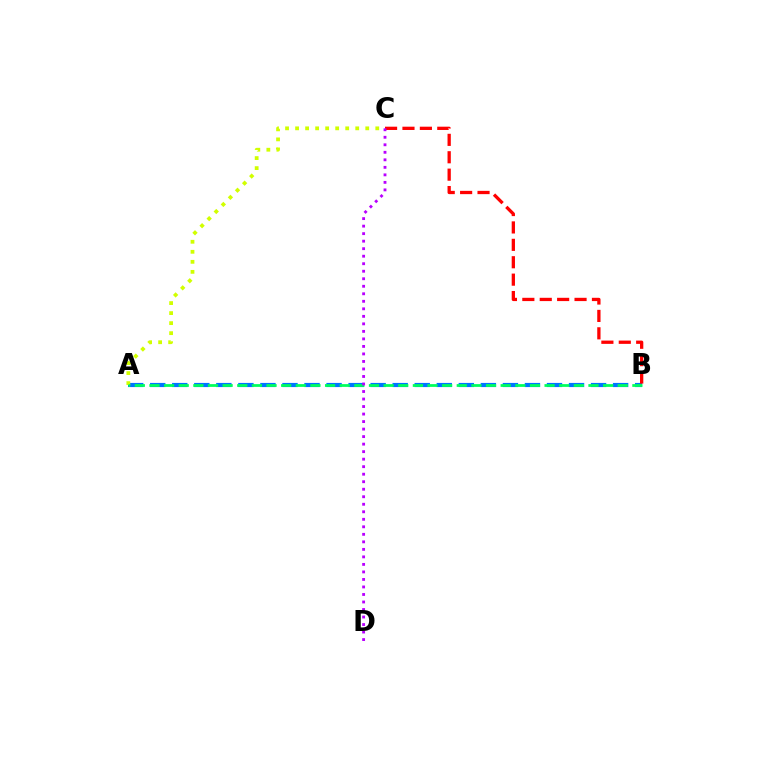{('A', 'B'): [{'color': '#0074ff', 'line_style': 'dashed', 'thickness': 2.99}, {'color': '#00ff5c', 'line_style': 'dashed', 'thickness': 1.99}], ('A', 'C'): [{'color': '#d1ff00', 'line_style': 'dotted', 'thickness': 2.72}], ('B', 'C'): [{'color': '#ff0000', 'line_style': 'dashed', 'thickness': 2.36}], ('C', 'D'): [{'color': '#b900ff', 'line_style': 'dotted', 'thickness': 2.04}]}